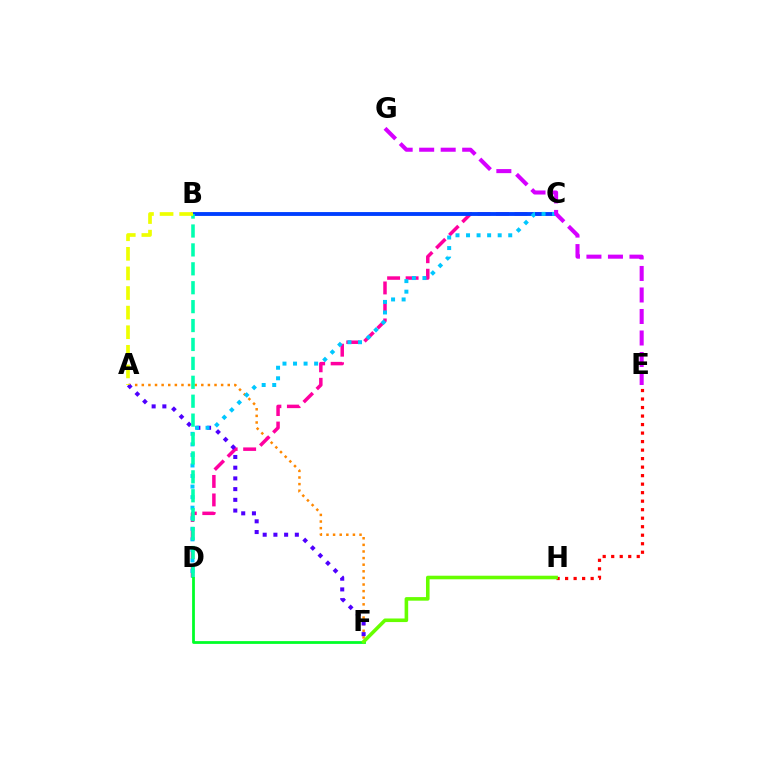{('A', 'F'): [{'color': '#ff8800', 'line_style': 'dotted', 'thickness': 1.8}, {'color': '#4f00ff', 'line_style': 'dotted', 'thickness': 2.91}], ('C', 'D'): [{'color': '#ff00a0', 'line_style': 'dashed', 'thickness': 2.51}, {'color': '#00c7ff', 'line_style': 'dotted', 'thickness': 2.87}], ('B', 'C'): [{'color': '#003fff', 'line_style': 'solid', 'thickness': 2.78}], ('E', 'G'): [{'color': '#d600ff', 'line_style': 'dashed', 'thickness': 2.92}], ('E', 'H'): [{'color': '#ff0000', 'line_style': 'dotted', 'thickness': 2.31}], ('B', 'D'): [{'color': '#00ffaf', 'line_style': 'dashed', 'thickness': 2.57}], ('D', 'F'): [{'color': '#00ff27', 'line_style': 'solid', 'thickness': 2.0}], ('A', 'B'): [{'color': '#eeff00', 'line_style': 'dashed', 'thickness': 2.66}], ('F', 'H'): [{'color': '#66ff00', 'line_style': 'solid', 'thickness': 2.58}]}